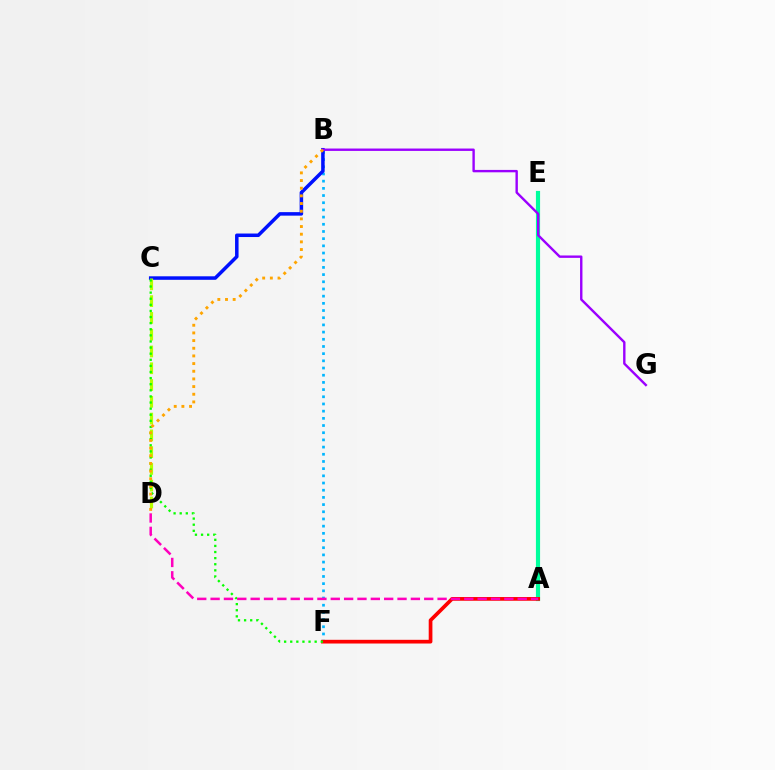{('B', 'F'): [{'color': '#00b5ff', 'line_style': 'dotted', 'thickness': 1.95}], ('A', 'E'): [{'color': '#00ff9d', 'line_style': 'solid', 'thickness': 2.99}], ('A', 'F'): [{'color': '#ff0000', 'line_style': 'solid', 'thickness': 2.66}], ('B', 'C'): [{'color': '#0010ff', 'line_style': 'solid', 'thickness': 2.53}], ('C', 'D'): [{'color': '#b3ff00', 'line_style': 'dashed', 'thickness': 2.28}], ('C', 'F'): [{'color': '#08ff00', 'line_style': 'dotted', 'thickness': 1.66}], ('B', 'G'): [{'color': '#9b00ff', 'line_style': 'solid', 'thickness': 1.72}], ('A', 'D'): [{'color': '#ff00bd', 'line_style': 'dashed', 'thickness': 1.81}], ('B', 'D'): [{'color': '#ffa500', 'line_style': 'dotted', 'thickness': 2.08}]}